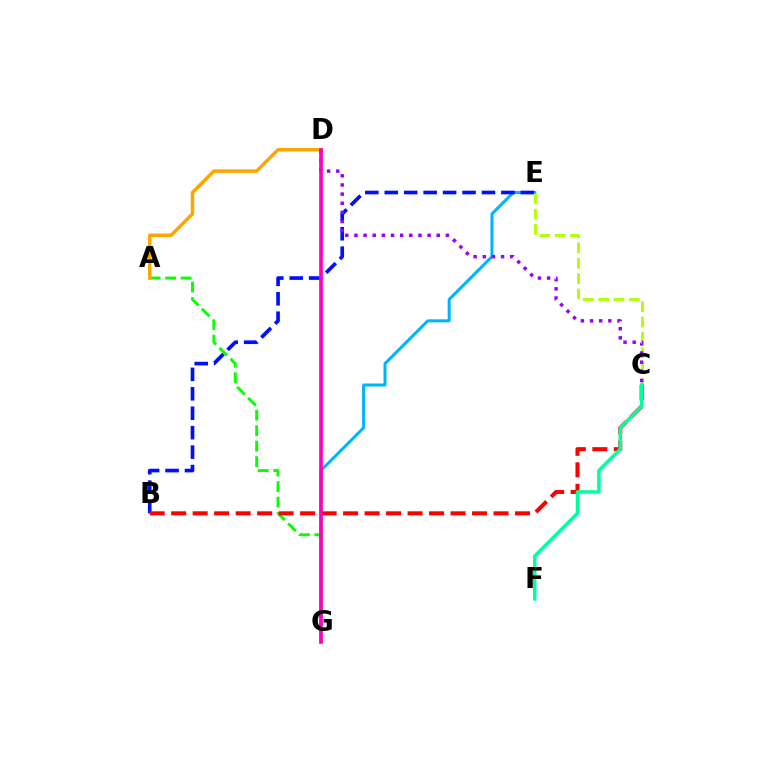{('A', 'G'): [{'color': '#08ff00', 'line_style': 'dashed', 'thickness': 2.1}], ('A', 'D'): [{'color': '#ffa500', 'line_style': 'solid', 'thickness': 2.51}], ('E', 'G'): [{'color': '#00b5ff', 'line_style': 'solid', 'thickness': 2.18}], ('B', 'E'): [{'color': '#0010ff', 'line_style': 'dashed', 'thickness': 2.64}], ('C', 'E'): [{'color': '#b3ff00', 'line_style': 'dashed', 'thickness': 2.08}], ('B', 'C'): [{'color': '#ff0000', 'line_style': 'dashed', 'thickness': 2.92}], ('C', 'F'): [{'color': '#00ff9d', 'line_style': 'solid', 'thickness': 2.53}], ('C', 'D'): [{'color': '#9b00ff', 'line_style': 'dotted', 'thickness': 2.49}], ('D', 'G'): [{'color': '#ff00bd', 'line_style': 'solid', 'thickness': 2.64}]}